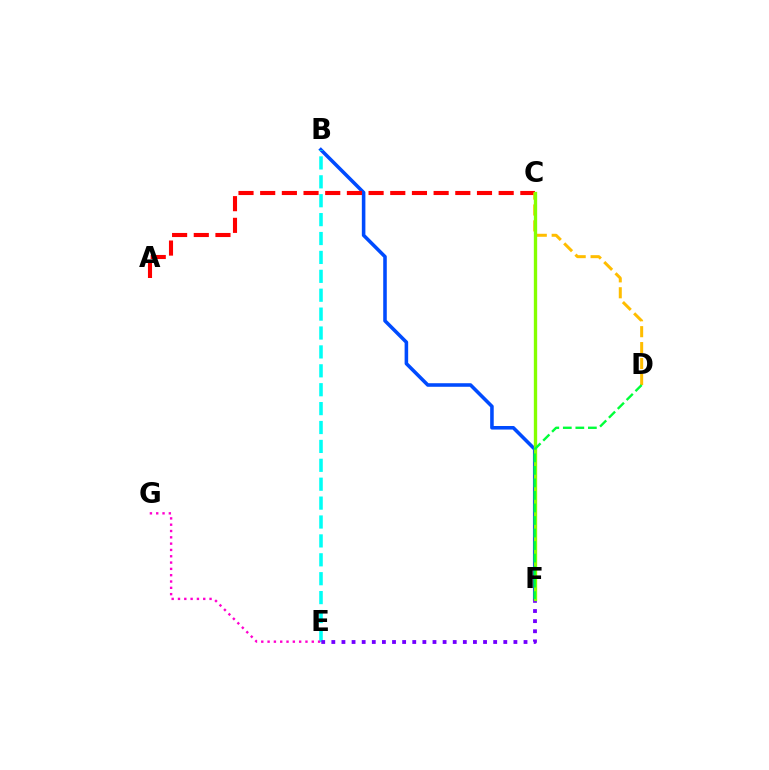{('B', 'F'): [{'color': '#004bff', 'line_style': 'solid', 'thickness': 2.56}], ('B', 'E'): [{'color': '#00fff6', 'line_style': 'dashed', 'thickness': 2.57}], ('A', 'C'): [{'color': '#ff0000', 'line_style': 'dashed', 'thickness': 2.95}], ('E', 'G'): [{'color': '#ff00cf', 'line_style': 'dotted', 'thickness': 1.72}], ('E', 'F'): [{'color': '#7200ff', 'line_style': 'dotted', 'thickness': 2.75}], ('C', 'D'): [{'color': '#ffbd00', 'line_style': 'dashed', 'thickness': 2.16}], ('C', 'F'): [{'color': '#84ff00', 'line_style': 'solid', 'thickness': 2.4}], ('D', 'F'): [{'color': '#00ff39', 'line_style': 'dashed', 'thickness': 1.7}]}